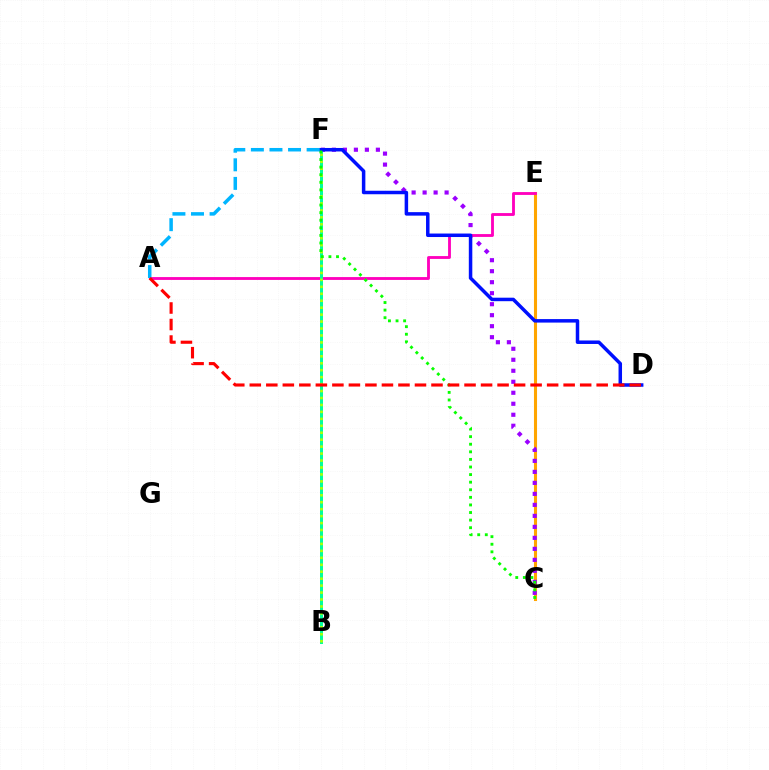{('C', 'E'): [{'color': '#ffa500', 'line_style': 'solid', 'thickness': 2.21}], ('C', 'F'): [{'color': '#9b00ff', 'line_style': 'dotted', 'thickness': 2.99}, {'color': '#08ff00', 'line_style': 'dotted', 'thickness': 2.06}], ('A', 'E'): [{'color': '#ff00bd', 'line_style': 'solid', 'thickness': 2.05}], ('B', 'F'): [{'color': '#00ff9d', 'line_style': 'solid', 'thickness': 2.16}, {'color': '#b3ff00', 'line_style': 'dotted', 'thickness': 1.89}], ('D', 'F'): [{'color': '#0010ff', 'line_style': 'solid', 'thickness': 2.52}], ('A', 'F'): [{'color': '#00b5ff', 'line_style': 'dashed', 'thickness': 2.52}], ('A', 'D'): [{'color': '#ff0000', 'line_style': 'dashed', 'thickness': 2.24}]}